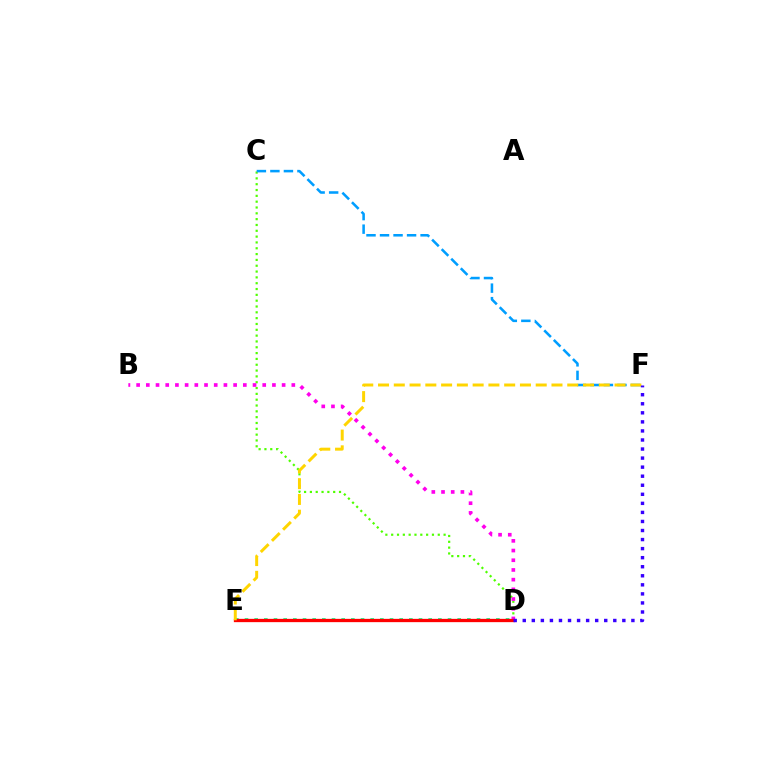{('C', 'D'): [{'color': '#4fff00', 'line_style': 'dotted', 'thickness': 1.58}], ('B', 'D'): [{'color': '#ff00ed', 'line_style': 'dotted', 'thickness': 2.64}], ('C', 'F'): [{'color': '#009eff', 'line_style': 'dashed', 'thickness': 1.84}], ('D', 'E'): [{'color': '#00ff86', 'line_style': 'dotted', 'thickness': 2.63}, {'color': '#ff0000', 'line_style': 'solid', 'thickness': 2.37}], ('E', 'F'): [{'color': '#ffd500', 'line_style': 'dashed', 'thickness': 2.14}], ('D', 'F'): [{'color': '#3700ff', 'line_style': 'dotted', 'thickness': 2.46}]}